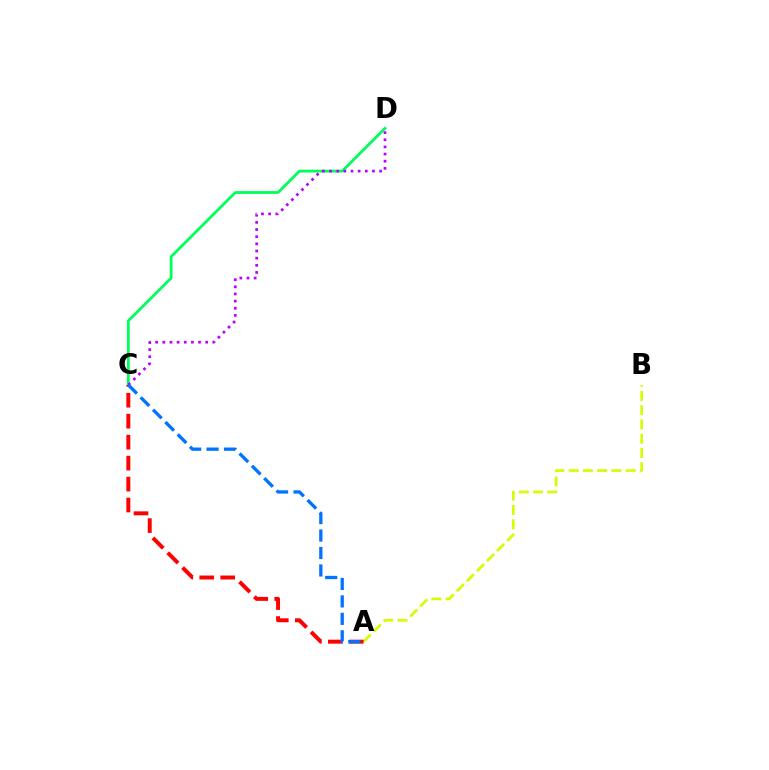{('C', 'D'): [{'color': '#00ff5c', 'line_style': 'solid', 'thickness': 2.01}, {'color': '#b900ff', 'line_style': 'dotted', 'thickness': 1.94}], ('A', 'B'): [{'color': '#d1ff00', 'line_style': 'dashed', 'thickness': 1.94}], ('A', 'C'): [{'color': '#ff0000', 'line_style': 'dashed', 'thickness': 2.85}, {'color': '#0074ff', 'line_style': 'dashed', 'thickness': 2.37}]}